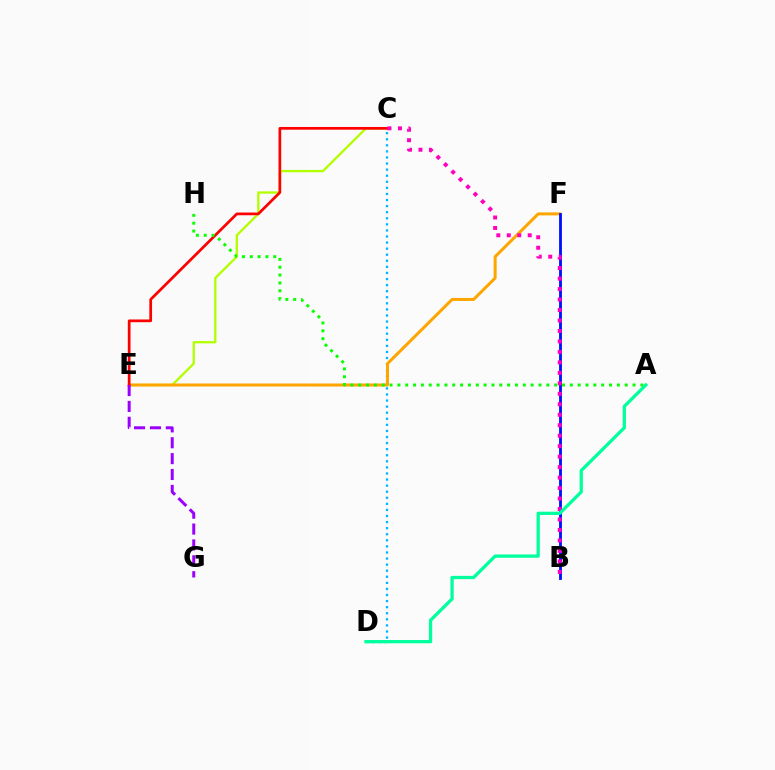{('C', 'E'): [{'color': '#b3ff00', 'line_style': 'solid', 'thickness': 1.67}, {'color': '#ff0000', 'line_style': 'solid', 'thickness': 1.96}], ('C', 'D'): [{'color': '#00b5ff', 'line_style': 'dotted', 'thickness': 1.65}], ('E', 'F'): [{'color': '#ffa500', 'line_style': 'solid', 'thickness': 2.16}], ('A', 'H'): [{'color': '#08ff00', 'line_style': 'dotted', 'thickness': 2.13}], ('E', 'G'): [{'color': '#9b00ff', 'line_style': 'dashed', 'thickness': 2.16}], ('B', 'F'): [{'color': '#0010ff', 'line_style': 'solid', 'thickness': 2.03}], ('B', 'C'): [{'color': '#ff00bd', 'line_style': 'dotted', 'thickness': 2.85}], ('A', 'D'): [{'color': '#00ff9d', 'line_style': 'solid', 'thickness': 2.35}]}